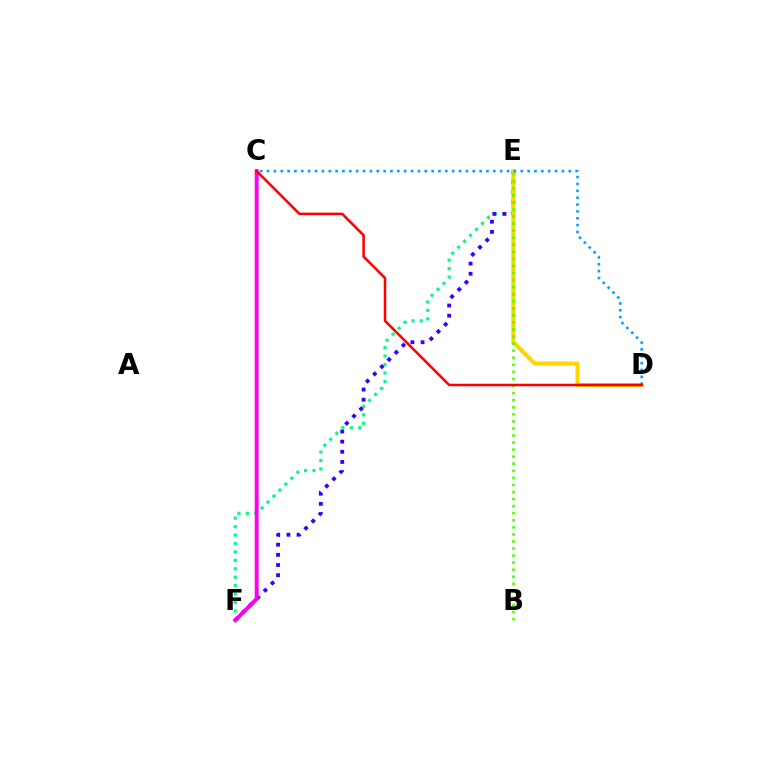{('E', 'F'): [{'color': '#00ff86', 'line_style': 'dotted', 'thickness': 2.29}, {'color': '#3700ff', 'line_style': 'dotted', 'thickness': 2.76}], ('D', 'E'): [{'color': '#ffd500', 'line_style': 'solid', 'thickness': 2.94}], ('C', 'F'): [{'color': '#ff00ed', 'line_style': 'solid', 'thickness': 2.83}], ('C', 'D'): [{'color': '#009eff', 'line_style': 'dotted', 'thickness': 1.86}, {'color': '#ff0000', 'line_style': 'solid', 'thickness': 1.83}], ('B', 'E'): [{'color': '#4fff00', 'line_style': 'dotted', 'thickness': 1.92}]}